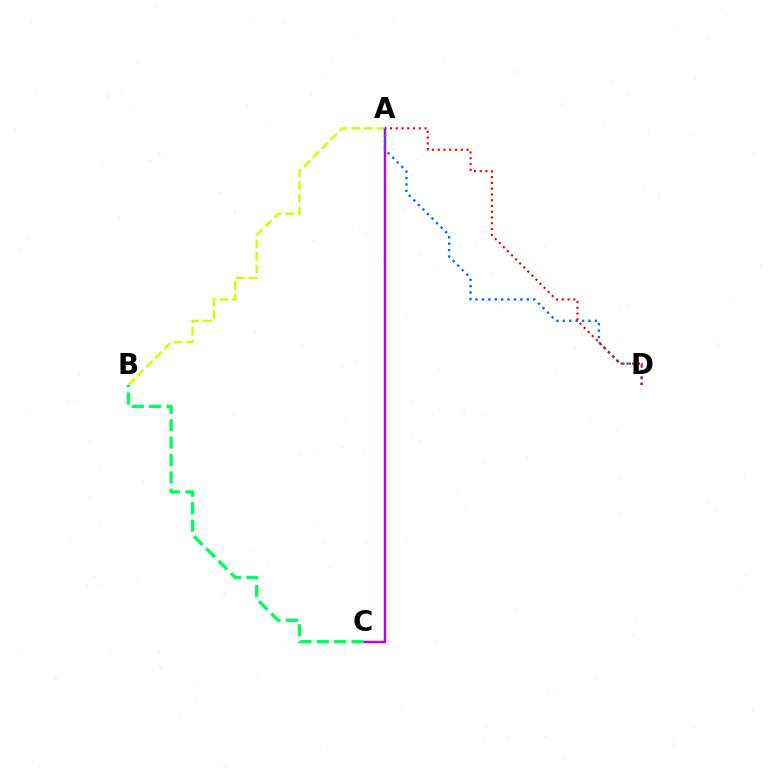{('A', 'C'): [{'color': '#b900ff', 'line_style': 'solid', 'thickness': 1.76}], ('A', 'B'): [{'color': '#d1ff00', 'line_style': 'dashed', 'thickness': 1.72}], ('A', 'D'): [{'color': '#0074ff', 'line_style': 'dotted', 'thickness': 1.74}, {'color': '#ff0000', 'line_style': 'dotted', 'thickness': 1.57}], ('B', 'C'): [{'color': '#00ff5c', 'line_style': 'dashed', 'thickness': 2.36}]}